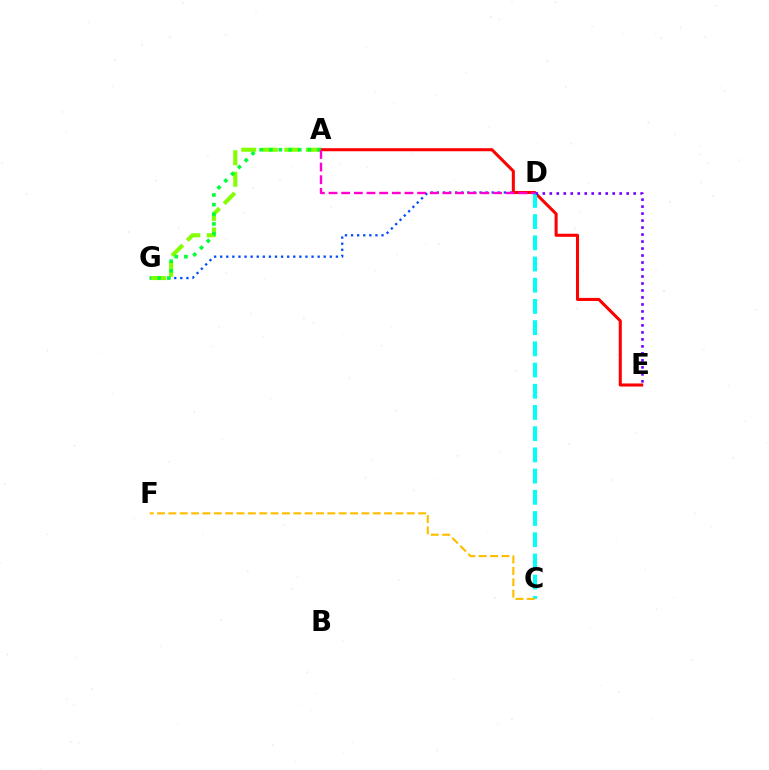{('D', 'G'): [{'color': '#004bff', 'line_style': 'dotted', 'thickness': 1.65}], ('A', 'G'): [{'color': '#84ff00', 'line_style': 'dashed', 'thickness': 2.92}, {'color': '#00ff39', 'line_style': 'dotted', 'thickness': 2.62}], ('A', 'E'): [{'color': '#ff0000', 'line_style': 'solid', 'thickness': 2.2}], ('C', 'D'): [{'color': '#00fff6', 'line_style': 'dashed', 'thickness': 2.88}], ('C', 'F'): [{'color': '#ffbd00', 'line_style': 'dashed', 'thickness': 1.54}], ('D', 'E'): [{'color': '#7200ff', 'line_style': 'dotted', 'thickness': 1.9}], ('A', 'D'): [{'color': '#ff00cf', 'line_style': 'dashed', 'thickness': 1.72}]}